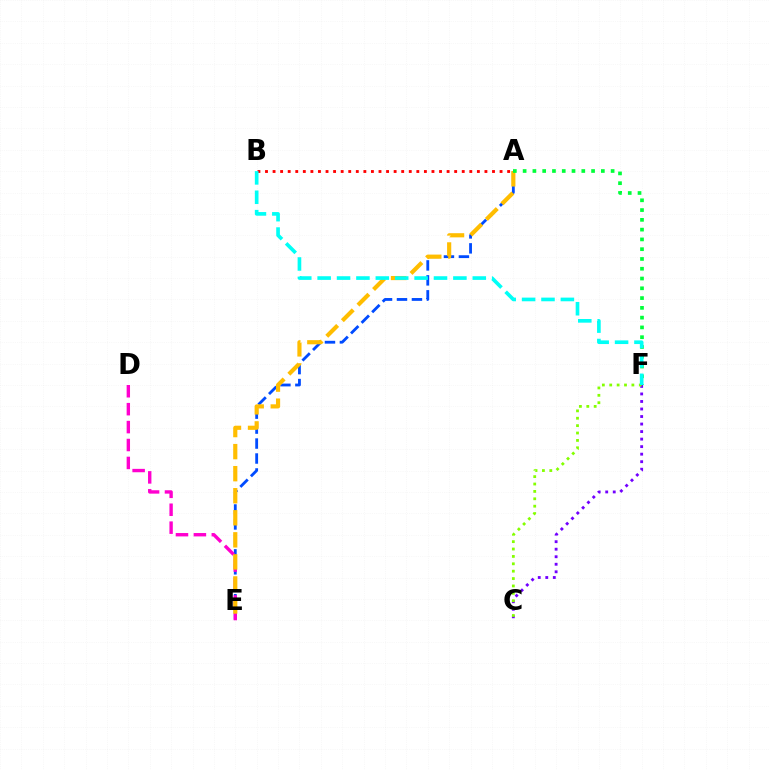{('A', 'E'): [{'color': '#004bff', 'line_style': 'dashed', 'thickness': 2.03}, {'color': '#ffbd00', 'line_style': 'dashed', 'thickness': 3.0}], ('C', 'F'): [{'color': '#7200ff', 'line_style': 'dotted', 'thickness': 2.05}, {'color': '#84ff00', 'line_style': 'dotted', 'thickness': 2.01}], ('D', 'E'): [{'color': '#ff00cf', 'line_style': 'dashed', 'thickness': 2.43}], ('A', 'F'): [{'color': '#00ff39', 'line_style': 'dotted', 'thickness': 2.66}], ('A', 'B'): [{'color': '#ff0000', 'line_style': 'dotted', 'thickness': 2.06}], ('B', 'F'): [{'color': '#00fff6', 'line_style': 'dashed', 'thickness': 2.63}]}